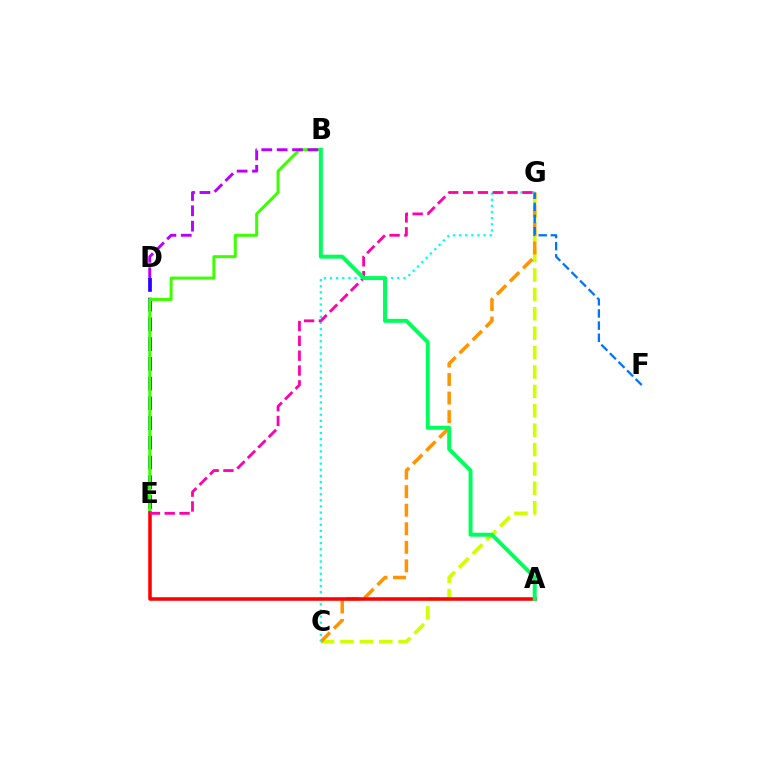{('C', 'G'): [{'color': '#d1ff00', 'line_style': 'dashed', 'thickness': 2.63}, {'color': '#ff9400', 'line_style': 'dashed', 'thickness': 2.52}, {'color': '#00fff6', 'line_style': 'dotted', 'thickness': 1.66}], ('D', 'E'): [{'color': '#2500ff', 'line_style': 'dashed', 'thickness': 2.68}], ('B', 'E'): [{'color': '#3dff00', 'line_style': 'solid', 'thickness': 2.16}], ('A', 'E'): [{'color': '#ff0000', 'line_style': 'solid', 'thickness': 2.55}], ('E', 'G'): [{'color': '#ff00ac', 'line_style': 'dashed', 'thickness': 2.01}], ('B', 'D'): [{'color': '#b900ff', 'line_style': 'dashed', 'thickness': 2.09}], ('F', 'G'): [{'color': '#0074ff', 'line_style': 'dashed', 'thickness': 1.65}], ('A', 'B'): [{'color': '#00ff5c', 'line_style': 'solid', 'thickness': 2.85}]}